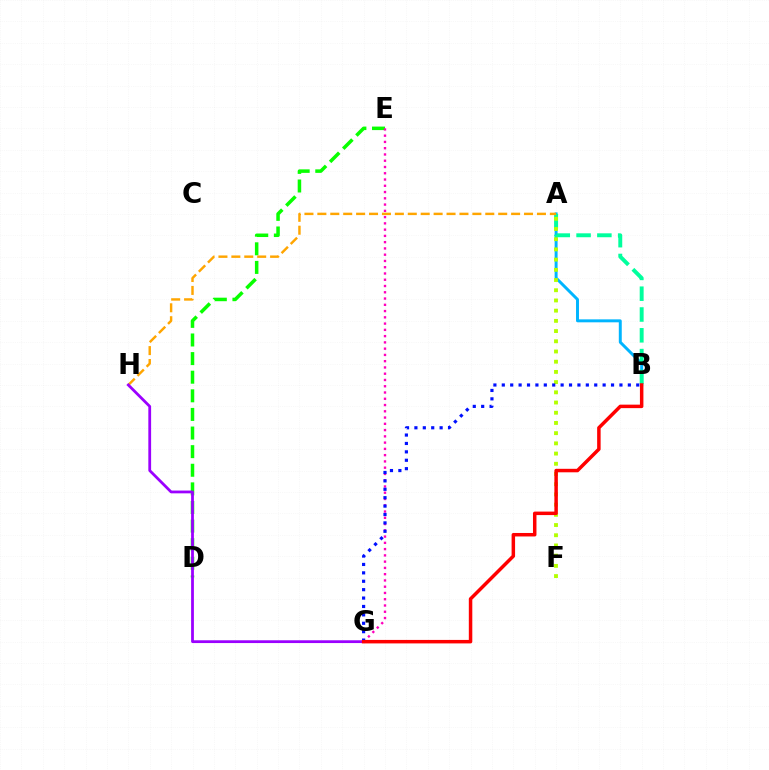{('D', 'E'): [{'color': '#08ff00', 'line_style': 'dashed', 'thickness': 2.53}], ('A', 'B'): [{'color': '#00b5ff', 'line_style': 'solid', 'thickness': 2.13}, {'color': '#00ff9d', 'line_style': 'dashed', 'thickness': 2.83}], ('E', 'G'): [{'color': '#ff00bd', 'line_style': 'dotted', 'thickness': 1.7}], ('A', 'F'): [{'color': '#b3ff00', 'line_style': 'dotted', 'thickness': 2.77}], ('B', 'G'): [{'color': '#0010ff', 'line_style': 'dotted', 'thickness': 2.28}, {'color': '#ff0000', 'line_style': 'solid', 'thickness': 2.51}], ('A', 'H'): [{'color': '#ffa500', 'line_style': 'dashed', 'thickness': 1.75}], ('G', 'H'): [{'color': '#9b00ff', 'line_style': 'solid', 'thickness': 2.0}]}